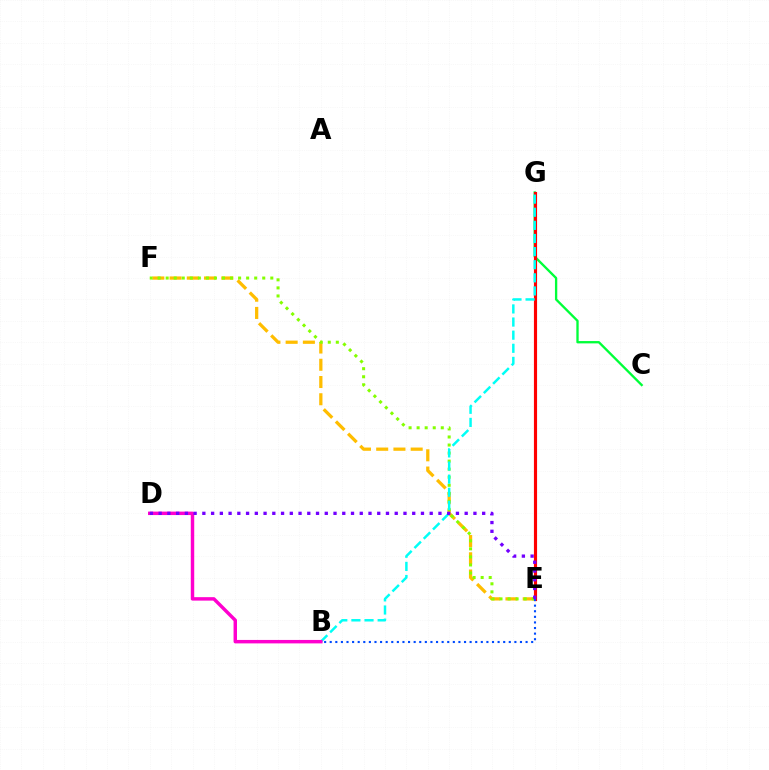{('E', 'F'): [{'color': '#ffbd00', 'line_style': 'dashed', 'thickness': 2.34}, {'color': '#84ff00', 'line_style': 'dotted', 'thickness': 2.19}], ('C', 'G'): [{'color': '#00ff39', 'line_style': 'solid', 'thickness': 1.68}], ('E', 'G'): [{'color': '#ff0000', 'line_style': 'solid', 'thickness': 2.26}], ('B', 'E'): [{'color': '#004bff', 'line_style': 'dotted', 'thickness': 1.52}], ('B', 'G'): [{'color': '#00fff6', 'line_style': 'dashed', 'thickness': 1.78}], ('B', 'D'): [{'color': '#ff00cf', 'line_style': 'solid', 'thickness': 2.48}], ('D', 'E'): [{'color': '#7200ff', 'line_style': 'dotted', 'thickness': 2.38}]}